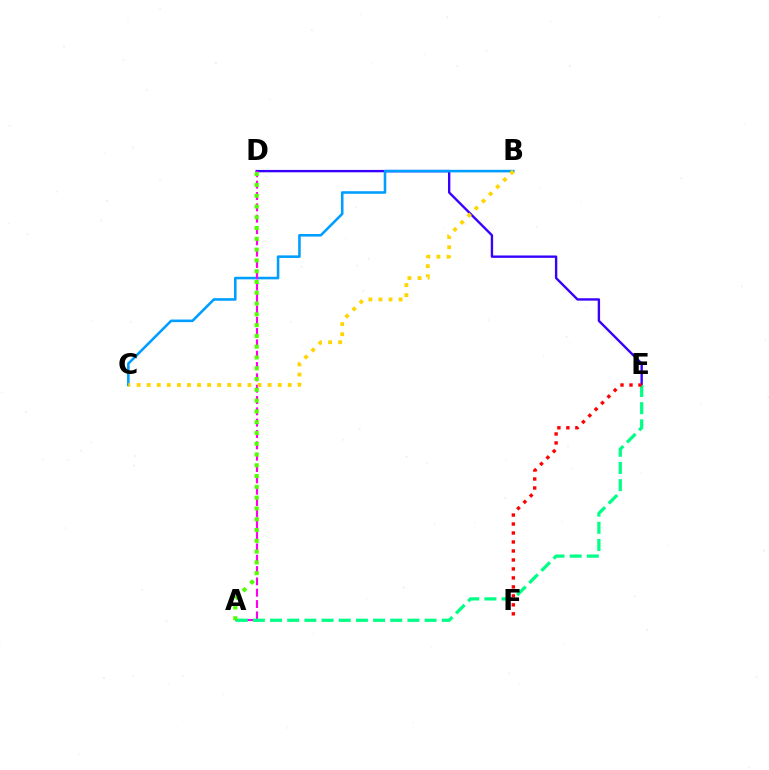{('D', 'E'): [{'color': '#3700ff', 'line_style': 'solid', 'thickness': 1.71}], ('B', 'C'): [{'color': '#009eff', 'line_style': 'solid', 'thickness': 1.86}, {'color': '#ffd500', 'line_style': 'dotted', 'thickness': 2.74}], ('A', 'D'): [{'color': '#ff00ed', 'line_style': 'dashed', 'thickness': 1.54}, {'color': '#4fff00', 'line_style': 'dotted', 'thickness': 2.93}], ('A', 'E'): [{'color': '#00ff86', 'line_style': 'dashed', 'thickness': 2.33}], ('E', 'F'): [{'color': '#ff0000', 'line_style': 'dotted', 'thickness': 2.44}]}